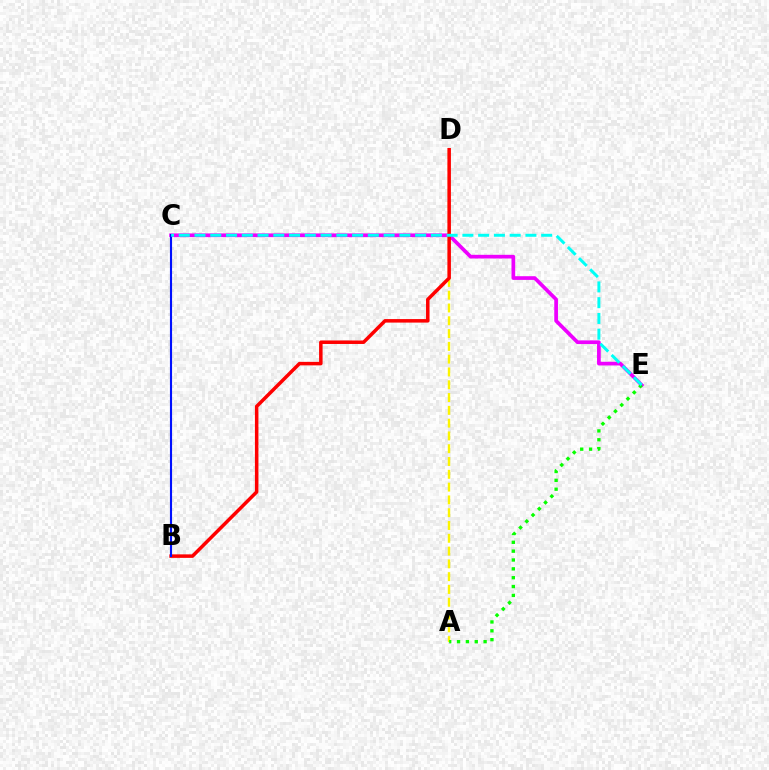{('A', 'D'): [{'color': '#fcf500', 'line_style': 'dashed', 'thickness': 1.74}], ('C', 'E'): [{'color': '#ee00ff', 'line_style': 'solid', 'thickness': 2.66}, {'color': '#00fff6', 'line_style': 'dashed', 'thickness': 2.14}], ('B', 'D'): [{'color': '#ff0000', 'line_style': 'solid', 'thickness': 2.52}], ('A', 'E'): [{'color': '#08ff00', 'line_style': 'dotted', 'thickness': 2.41}], ('B', 'C'): [{'color': '#0010ff', 'line_style': 'solid', 'thickness': 1.53}]}